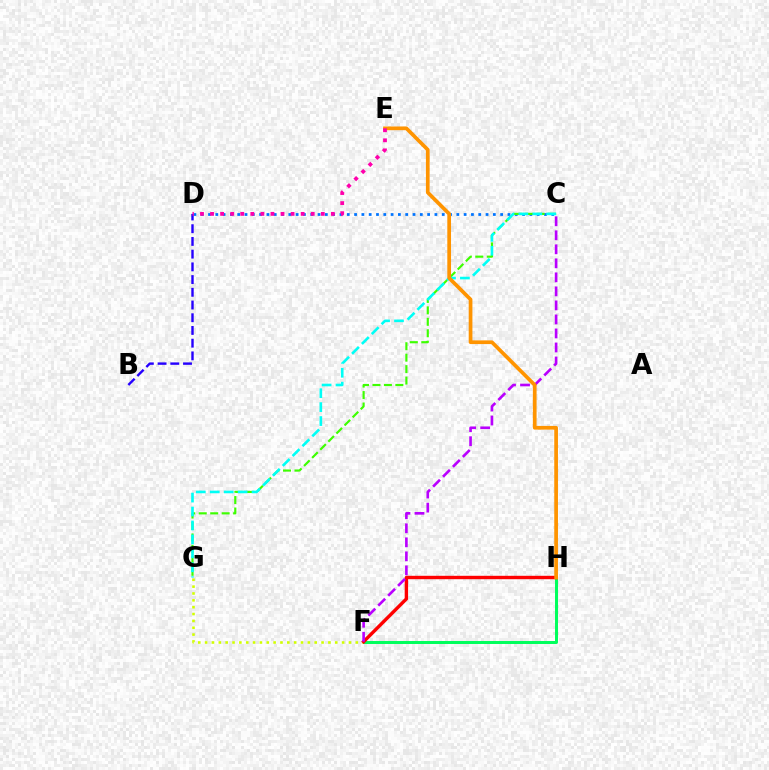{('F', 'G'): [{'color': '#d1ff00', 'line_style': 'dotted', 'thickness': 1.86}], ('F', 'H'): [{'color': '#00ff5c', 'line_style': 'solid', 'thickness': 2.15}, {'color': '#ff0000', 'line_style': 'solid', 'thickness': 2.45}], ('C', 'D'): [{'color': '#0074ff', 'line_style': 'dotted', 'thickness': 1.98}], ('C', 'G'): [{'color': '#3dff00', 'line_style': 'dashed', 'thickness': 1.56}, {'color': '#00fff6', 'line_style': 'dashed', 'thickness': 1.89}], ('B', 'D'): [{'color': '#2500ff', 'line_style': 'dashed', 'thickness': 1.73}], ('C', 'F'): [{'color': '#b900ff', 'line_style': 'dashed', 'thickness': 1.9}], ('E', 'H'): [{'color': '#ff9400', 'line_style': 'solid', 'thickness': 2.67}], ('D', 'E'): [{'color': '#ff00ac', 'line_style': 'dotted', 'thickness': 2.74}]}